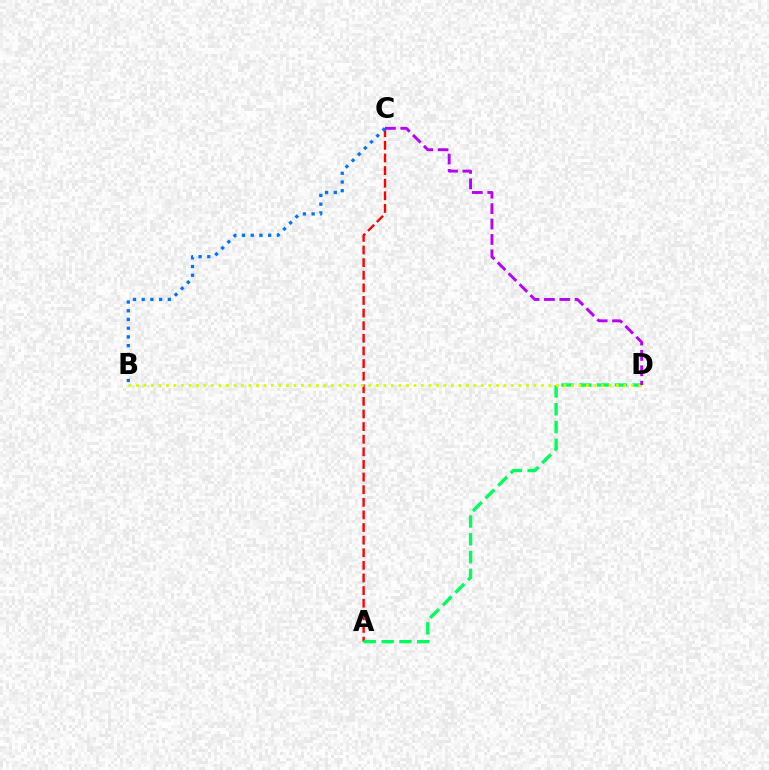{('A', 'C'): [{'color': '#ff0000', 'line_style': 'dashed', 'thickness': 1.71}], ('A', 'D'): [{'color': '#00ff5c', 'line_style': 'dashed', 'thickness': 2.42}], ('B', 'D'): [{'color': '#d1ff00', 'line_style': 'dotted', 'thickness': 2.04}], ('C', 'D'): [{'color': '#b900ff', 'line_style': 'dashed', 'thickness': 2.09}], ('B', 'C'): [{'color': '#0074ff', 'line_style': 'dotted', 'thickness': 2.37}]}